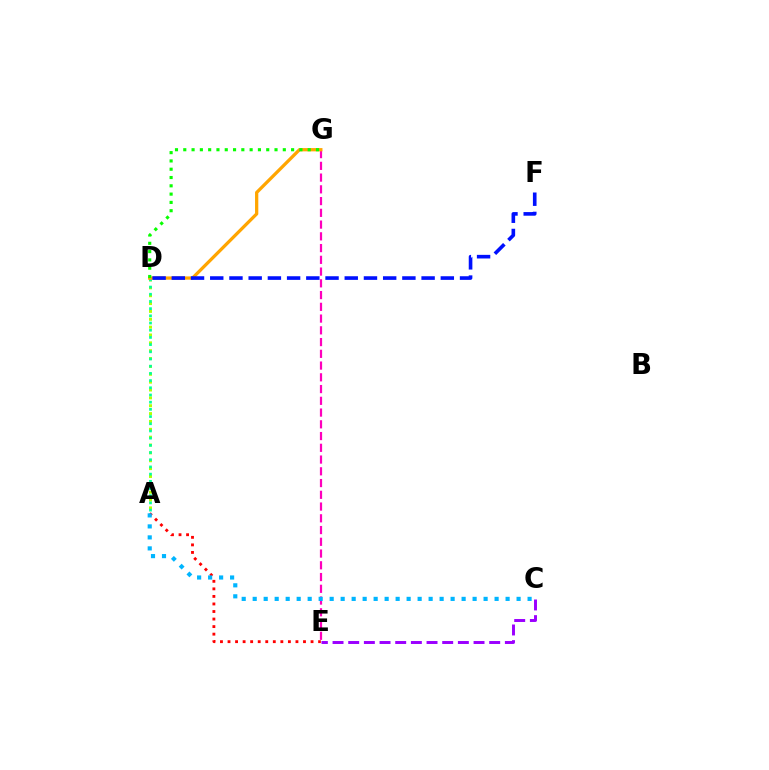{('A', 'D'): [{'color': '#b3ff00', 'line_style': 'dotted', 'thickness': 2.14}, {'color': '#00ff9d', 'line_style': 'dotted', 'thickness': 1.95}], ('A', 'E'): [{'color': '#ff0000', 'line_style': 'dotted', 'thickness': 2.05}], ('E', 'G'): [{'color': '#ff00bd', 'line_style': 'dashed', 'thickness': 1.6}], ('C', 'E'): [{'color': '#9b00ff', 'line_style': 'dashed', 'thickness': 2.13}], ('D', 'G'): [{'color': '#ffa500', 'line_style': 'solid', 'thickness': 2.35}, {'color': '#08ff00', 'line_style': 'dotted', 'thickness': 2.25}], ('D', 'F'): [{'color': '#0010ff', 'line_style': 'dashed', 'thickness': 2.61}], ('A', 'C'): [{'color': '#00b5ff', 'line_style': 'dotted', 'thickness': 2.99}]}